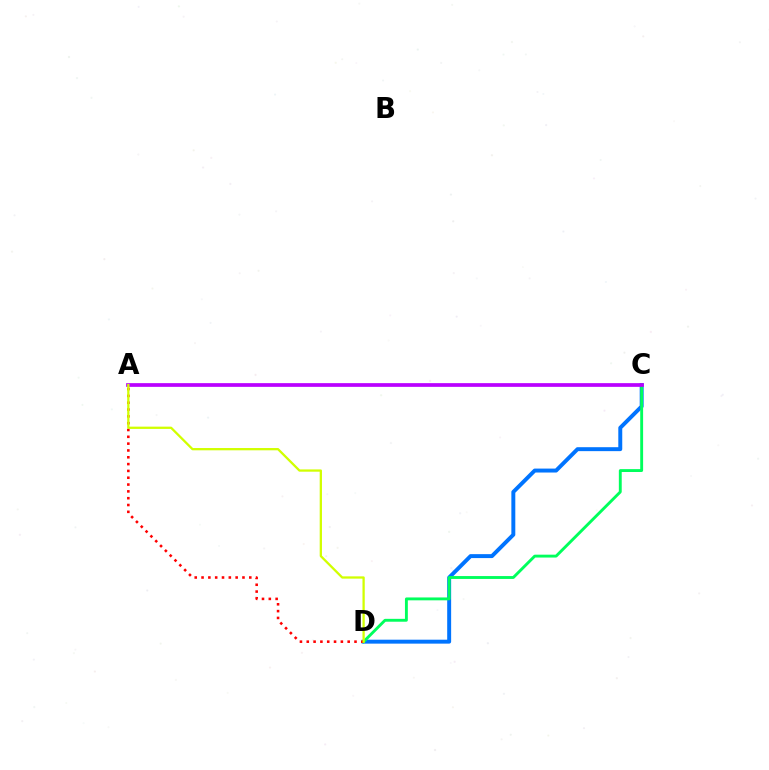{('C', 'D'): [{'color': '#0074ff', 'line_style': 'solid', 'thickness': 2.84}, {'color': '#00ff5c', 'line_style': 'solid', 'thickness': 2.07}], ('A', 'D'): [{'color': '#ff0000', 'line_style': 'dotted', 'thickness': 1.85}, {'color': '#d1ff00', 'line_style': 'solid', 'thickness': 1.64}], ('A', 'C'): [{'color': '#b900ff', 'line_style': 'solid', 'thickness': 2.67}]}